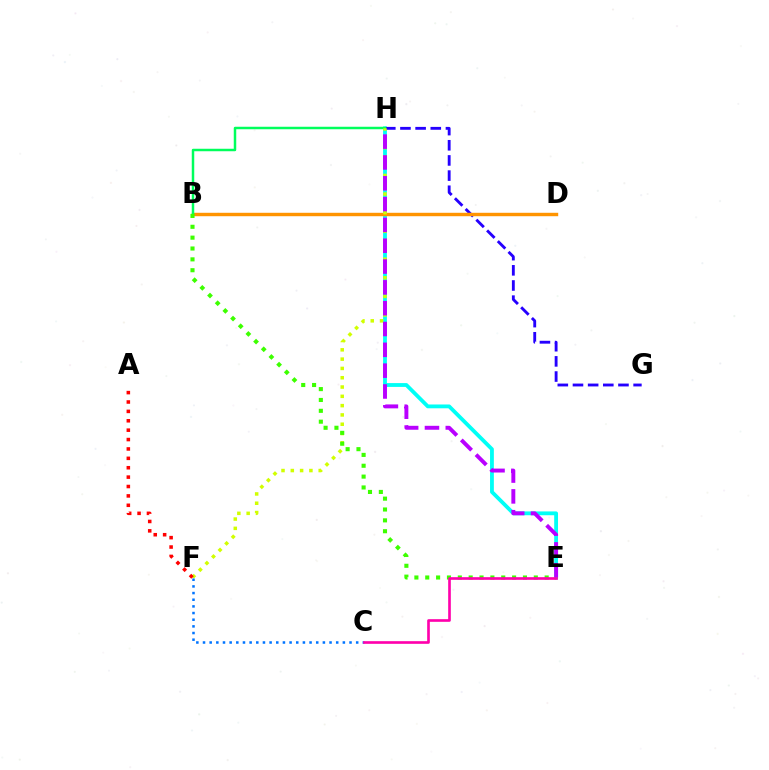{('E', 'H'): [{'color': '#00fff6', 'line_style': 'solid', 'thickness': 2.75}, {'color': '#b900ff', 'line_style': 'dashed', 'thickness': 2.83}], ('G', 'H'): [{'color': '#2500ff', 'line_style': 'dashed', 'thickness': 2.06}], ('B', 'D'): [{'color': '#ff9400', 'line_style': 'solid', 'thickness': 2.46}], ('B', 'H'): [{'color': '#00ff5c', 'line_style': 'solid', 'thickness': 1.79}], ('F', 'H'): [{'color': '#d1ff00', 'line_style': 'dotted', 'thickness': 2.53}], ('A', 'F'): [{'color': '#ff0000', 'line_style': 'dotted', 'thickness': 2.55}], ('B', 'E'): [{'color': '#3dff00', 'line_style': 'dotted', 'thickness': 2.95}], ('C', 'F'): [{'color': '#0074ff', 'line_style': 'dotted', 'thickness': 1.81}], ('C', 'E'): [{'color': '#ff00ac', 'line_style': 'solid', 'thickness': 1.91}]}